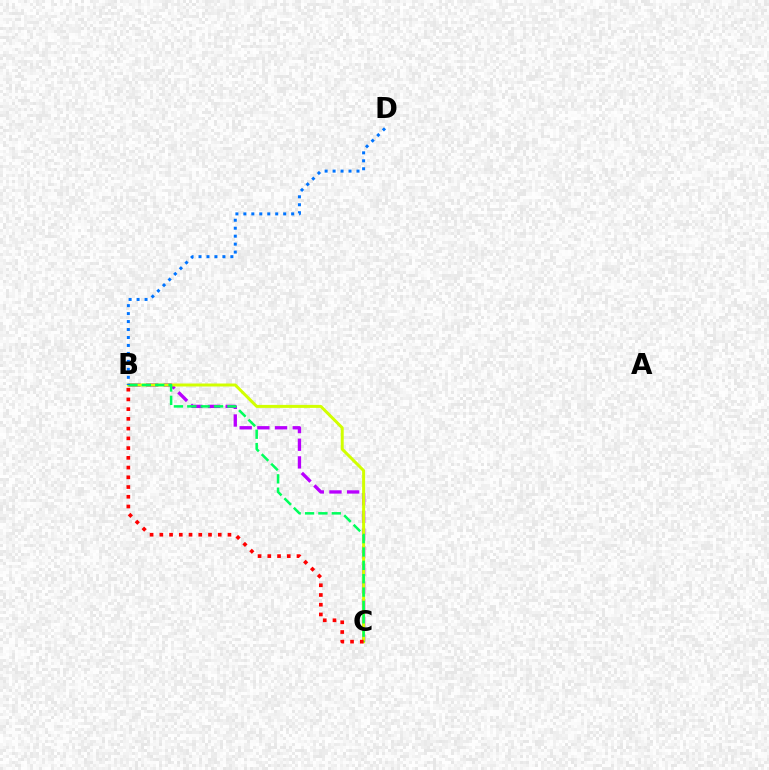{('B', 'C'): [{'color': '#b900ff', 'line_style': 'dashed', 'thickness': 2.4}, {'color': '#d1ff00', 'line_style': 'solid', 'thickness': 2.15}, {'color': '#00ff5c', 'line_style': 'dashed', 'thickness': 1.82}, {'color': '#ff0000', 'line_style': 'dotted', 'thickness': 2.65}], ('B', 'D'): [{'color': '#0074ff', 'line_style': 'dotted', 'thickness': 2.16}]}